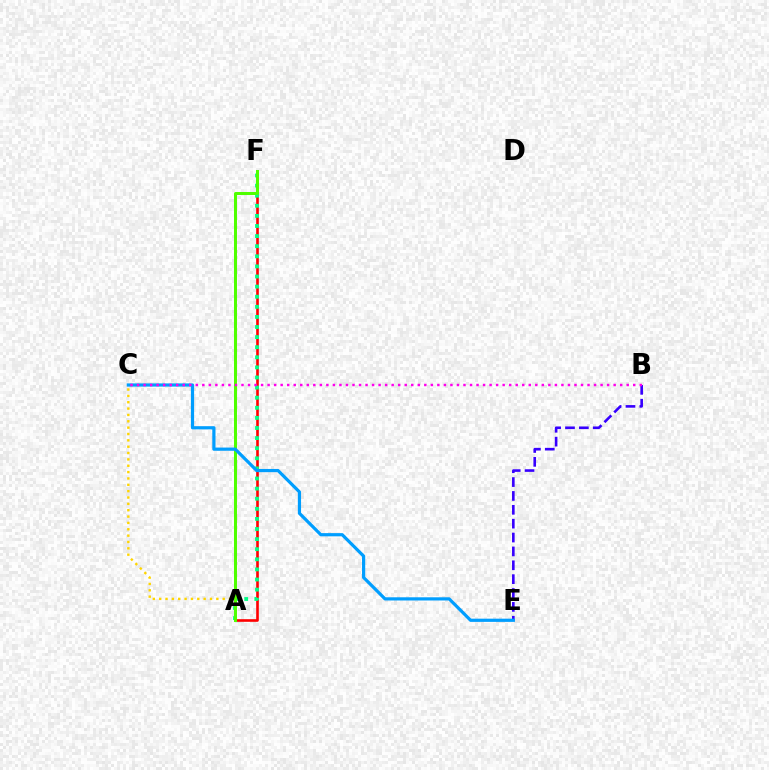{('A', 'F'): [{'color': '#ff0000', 'line_style': 'solid', 'thickness': 1.89}, {'color': '#00ff86', 'line_style': 'dotted', 'thickness': 2.74}, {'color': '#4fff00', 'line_style': 'solid', 'thickness': 2.17}], ('A', 'C'): [{'color': '#ffd500', 'line_style': 'dotted', 'thickness': 1.73}], ('B', 'E'): [{'color': '#3700ff', 'line_style': 'dashed', 'thickness': 1.88}], ('C', 'E'): [{'color': '#009eff', 'line_style': 'solid', 'thickness': 2.31}], ('B', 'C'): [{'color': '#ff00ed', 'line_style': 'dotted', 'thickness': 1.77}]}